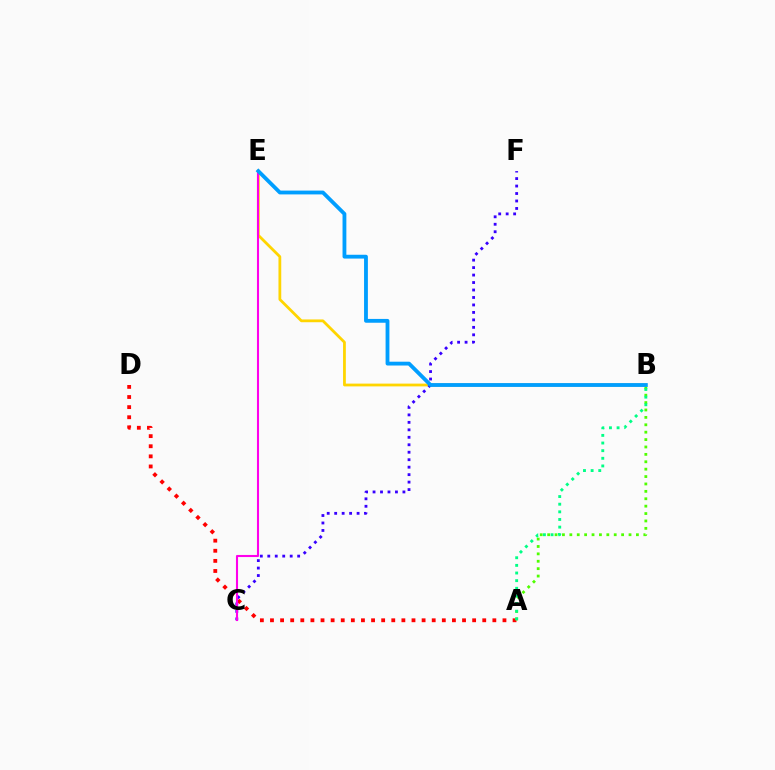{('B', 'E'): [{'color': '#ffd500', 'line_style': 'solid', 'thickness': 2.0}, {'color': '#009eff', 'line_style': 'solid', 'thickness': 2.75}], ('A', 'D'): [{'color': '#ff0000', 'line_style': 'dotted', 'thickness': 2.75}], ('C', 'F'): [{'color': '#3700ff', 'line_style': 'dotted', 'thickness': 2.03}], ('C', 'E'): [{'color': '#ff00ed', 'line_style': 'solid', 'thickness': 1.51}], ('A', 'B'): [{'color': '#4fff00', 'line_style': 'dotted', 'thickness': 2.01}, {'color': '#00ff86', 'line_style': 'dotted', 'thickness': 2.08}]}